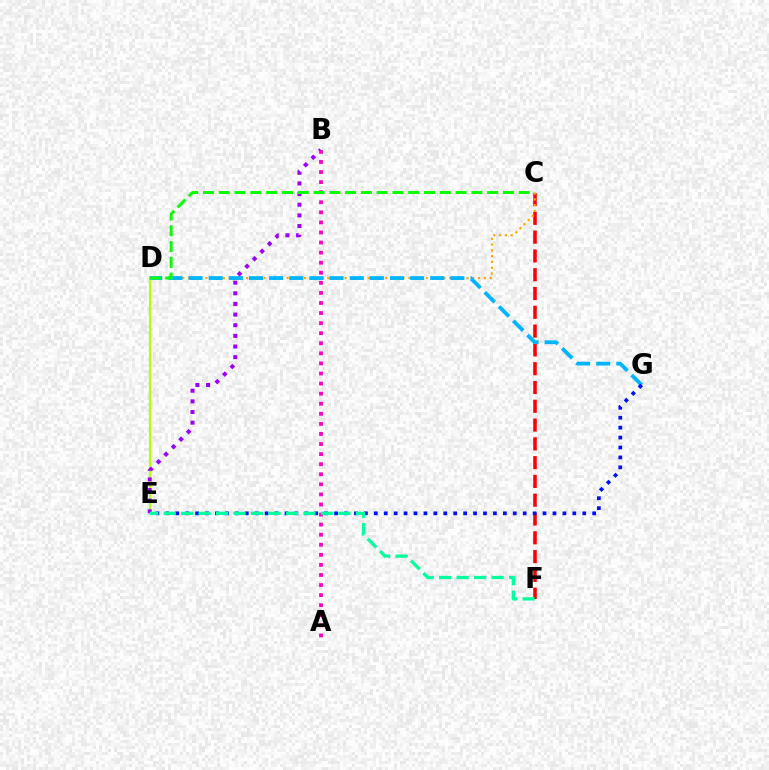{('C', 'F'): [{'color': '#ff0000', 'line_style': 'dashed', 'thickness': 2.55}], ('C', 'D'): [{'color': '#ffa500', 'line_style': 'dotted', 'thickness': 1.58}, {'color': '#08ff00', 'line_style': 'dashed', 'thickness': 2.14}], ('D', 'E'): [{'color': '#b3ff00', 'line_style': 'solid', 'thickness': 1.55}], ('B', 'E'): [{'color': '#9b00ff', 'line_style': 'dotted', 'thickness': 2.89}], ('A', 'B'): [{'color': '#ff00bd', 'line_style': 'dotted', 'thickness': 2.74}], ('D', 'G'): [{'color': '#00b5ff', 'line_style': 'dashed', 'thickness': 2.74}], ('E', 'G'): [{'color': '#0010ff', 'line_style': 'dotted', 'thickness': 2.7}], ('E', 'F'): [{'color': '#00ff9d', 'line_style': 'dashed', 'thickness': 2.37}]}